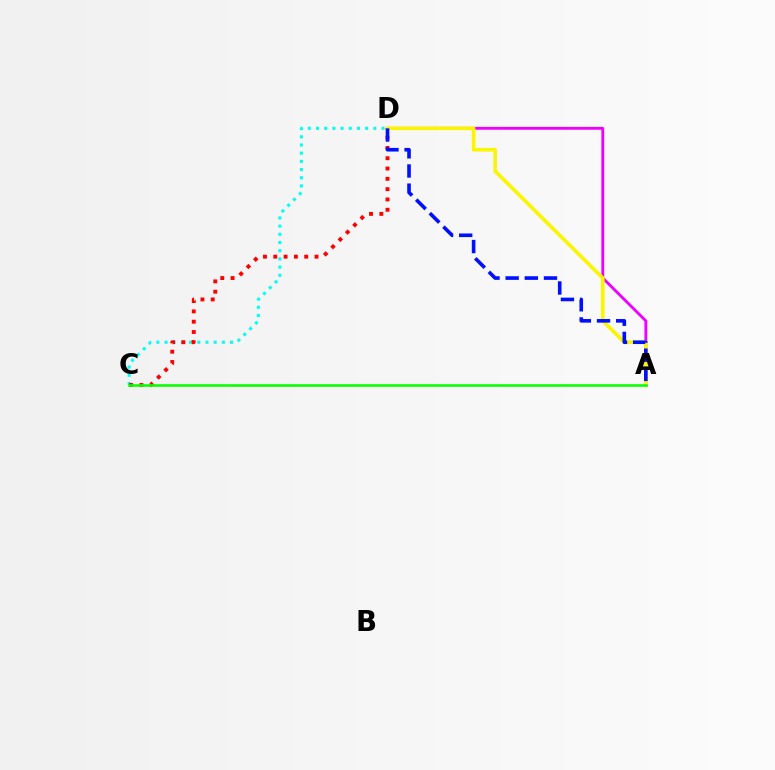{('A', 'D'): [{'color': '#ee00ff', 'line_style': 'solid', 'thickness': 2.04}, {'color': '#fcf500', 'line_style': 'solid', 'thickness': 2.6}, {'color': '#0010ff', 'line_style': 'dashed', 'thickness': 2.6}], ('C', 'D'): [{'color': '#00fff6', 'line_style': 'dotted', 'thickness': 2.23}, {'color': '#ff0000', 'line_style': 'dotted', 'thickness': 2.8}], ('A', 'C'): [{'color': '#08ff00', 'line_style': 'solid', 'thickness': 1.86}]}